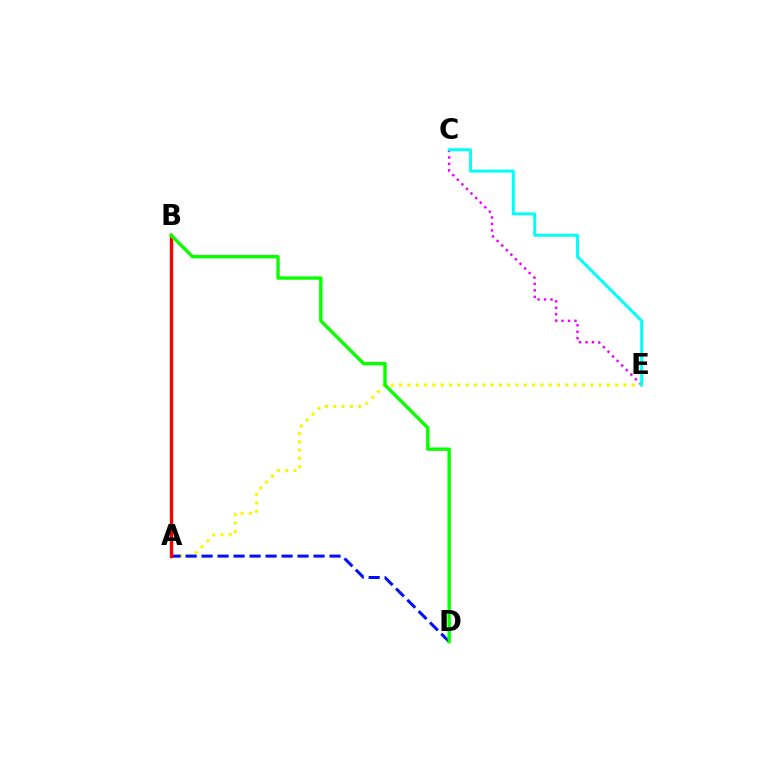{('C', 'E'): [{'color': '#ee00ff', 'line_style': 'dotted', 'thickness': 1.76}, {'color': '#00fff6', 'line_style': 'solid', 'thickness': 2.13}], ('A', 'E'): [{'color': '#fcf500', 'line_style': 'dotted', 'thickness': 2.26}], ('A', 'D'): [{'color': '#0010ff', 'line_style': 'dashed', 'thickness': 2.17}], ('A', 'B'): [{'color': '#ff0000', 'line_style': 'solid', 'thickness': 2.41}], ('B', 'D'): [{'color': '#08ff00', 'line_style': 'solid', 'thickness': 2.42}]}